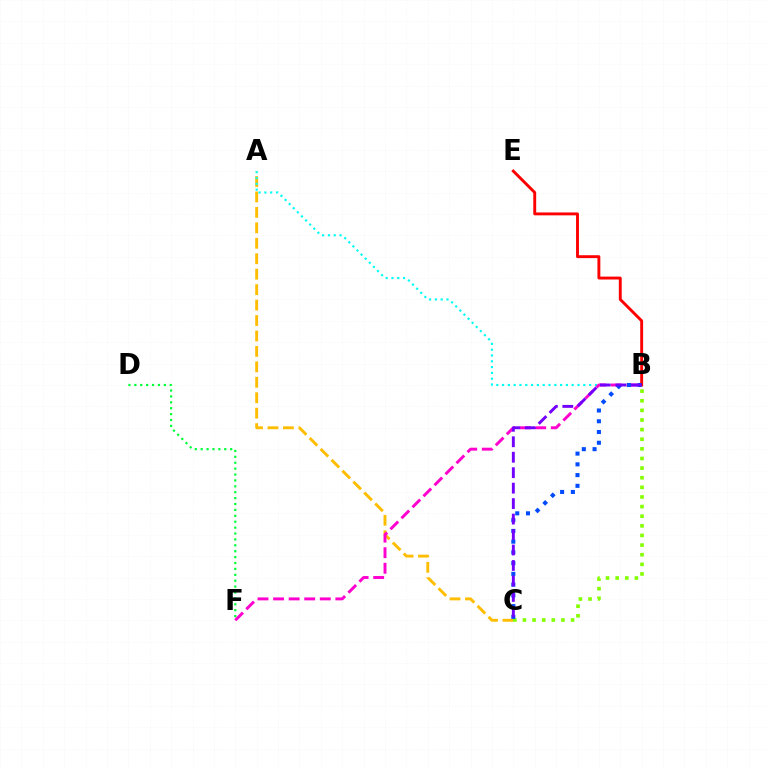{('A', 'C'): [{'color': '#ffbd00', 'line_style': 'dashed', 'thickness': 2.1}], ('A', 'B'): [{'color': '#00fff6', 'line_style': 'dotted', 'thickness': 1.58}], ('B', 'F'): [{'color': '#ff00cf', 'line_style': 'dashed', 'thickness': 2.11}], ('B', 'E'): [{'color': '#ff0000', 'line_style': 'solid', 'thickness': 2.09}], ('B', 'C'): [{'color': '#84ff00', 'line_style': 'dotted', 'thickness': 2.61}, {'color': '#004bff', 'line_style': 'dotted', 'thickness': 2.92}, {'color': '#7200ff', 'line_style': 'dashed', 'thickness': 2.1}], ('D', 'F'): [{'color': '#00ff39', 'line_style': 'dotted', 'thickness': 1.6}]}